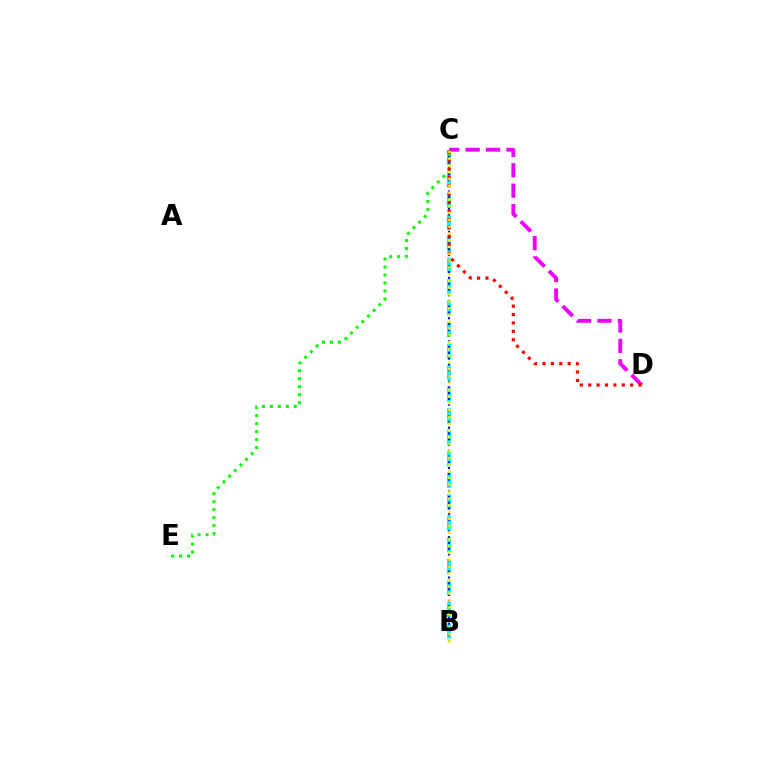{('B', 'C'): [{'color': '#00fff6', 'line_style': 'dashed', 'thickness': 2.92}, {'color': '#0010ff', 'line_style': 'dotted', 'thickness': 1.57}, {'color': '#fcf500', 'line_style': 'dotted', 'thickness': 1.85}], ('C', 'D'): [{'color': '#ee00ff', 'line_style': 'dashed', 'thickness': 2.77}, {'color': '#ff0000', 'line_style': 'dotted', 'thickness': 2.28}], ('C', 'E'): [{'color': '#08ff00', 'line_style': 'dotted', 'thickness': 2.17}]}